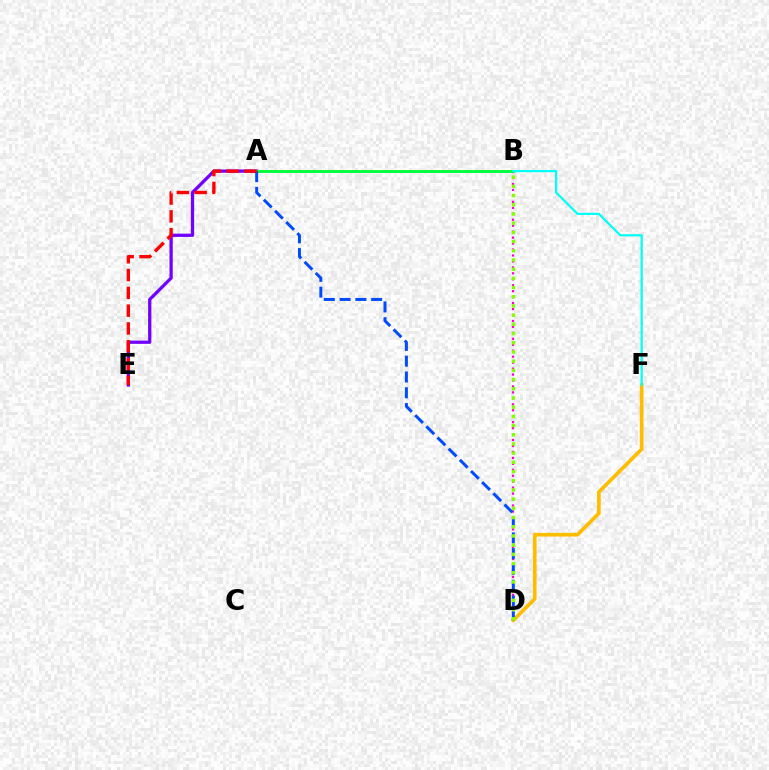{('B', 'D'): [{'color': '#ff00cf', 'line_style': 'dotted', 'thickness': 1.62}, {'color': '#84ff00', 'line_style': 'dotted', 'thickness': 2.5}], ('A', 'E'): [{'color': '#7200ff', 'line_style': 'solid', 'thickness': 2.35}, {'color': '#ff0000', 'line_style': 'dashed', 'thickness': 2.42}], ('A', 'B'): [{'color': '#00ff39', 'line_style': 'solid', 'thickness': 2.07}], ('D', 'F'): [{'color': '#ffbd00', 'line_style': 'solid', 'thickness': 2.65}], ('A', 'D'): [{'color': '#004bff', 'line_style': 'dashed', 'thickness': 2.14}], ('B', 'F'): [{'color': '#00fff6', 'line_style': 'solid', 'thickness': 1.6}]}